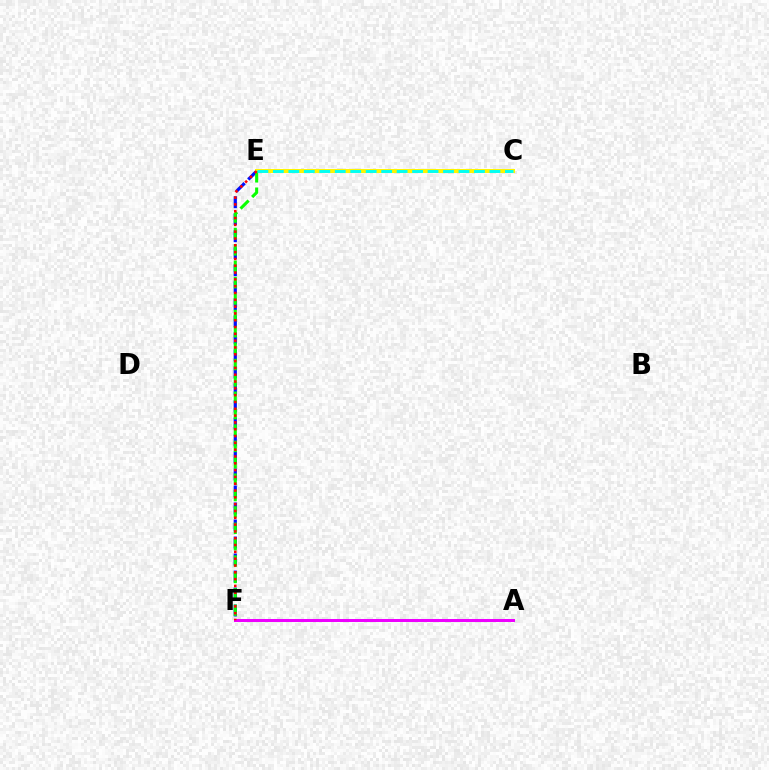{('E', 'F'): [{'color': '#0010ff', 'line_style': 'dashed', 'thickness': 2.31}, {'color': '#08ff00', 'line_style': 'dashed', 'thickness': 2.23}, {'color': '#ff0000', 'line_style': 'dotted', 'thickness': 1.85}], ('A', 'F'): [{'color': '#ee00ff', 'line_style': 'solid', 'thickness': 2.16}], ('C', 'E'): [{'color': '#fcf500', 'line_style': 'solid', 'thickness': 2.91}, {'color': '#00fff6', 'line_style': 'dashed', 'thickness': 2.1}]}